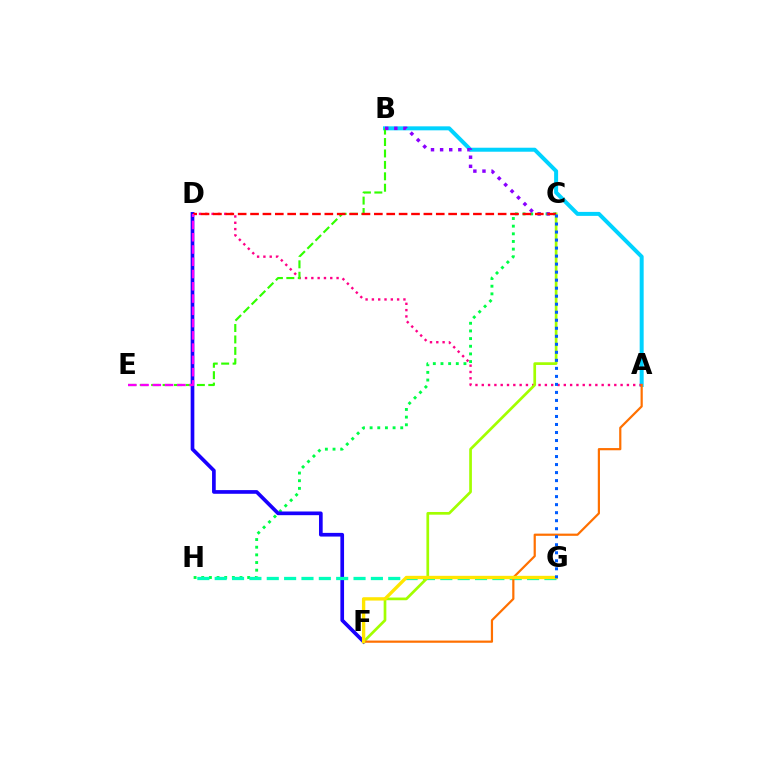{('A', 'B'): [{'color': '#00d3ff', 'line_style': 'solid', 'thickness': 2.87}], ('A', 'D'): [{'color': '#ff0088', 'line_style': 'dotted', 'thickness': 1.71}], ('B', 'E'): [{'color': '#31ff00', 'line_style': 'dashed', 'thickness': 1.55}], ('C', 'H'): [{'color': '#00ff45', 'line_style': 'dotted', 'thickness': 2.08}], ('B', 'C'): [{'color': '#8a00ff', 'line_style': 'dotted', 'thickness': 2.47}], ('D', 'F'): [{'color': '#1900ff', 'line_style': 'solid', 'thickness': 2.65}], ('G', 'H'): [{'color': '#00ffbb', 'line_style': 'dashed', 'thickness': 2.36}], ('C', 'F'): [{'color': '#a2ff00', 'line_style': 'solid', 'thickness': 1.95}], ('A', 'F'): [{'color': '#ff7000', 'line_style': 'solid', 'thickness': 1.59}], ('C', 'D'): [{'color': '#ff0000', 'line_style': 'dashed', 'thickness': 1.68}], ('D', 'E'): [{'color': '#fa00f9', 'line_style': 'dashed', 'thickness': 1.67}], ('F', 'G'): [{'color': '#ffe600', 'line_style': 'solid', 'thickness': 2.41}], ('C', 'G'): [{'color': '#005dff', 'line_style': 'dotted', 'thickness': 2.18}]}